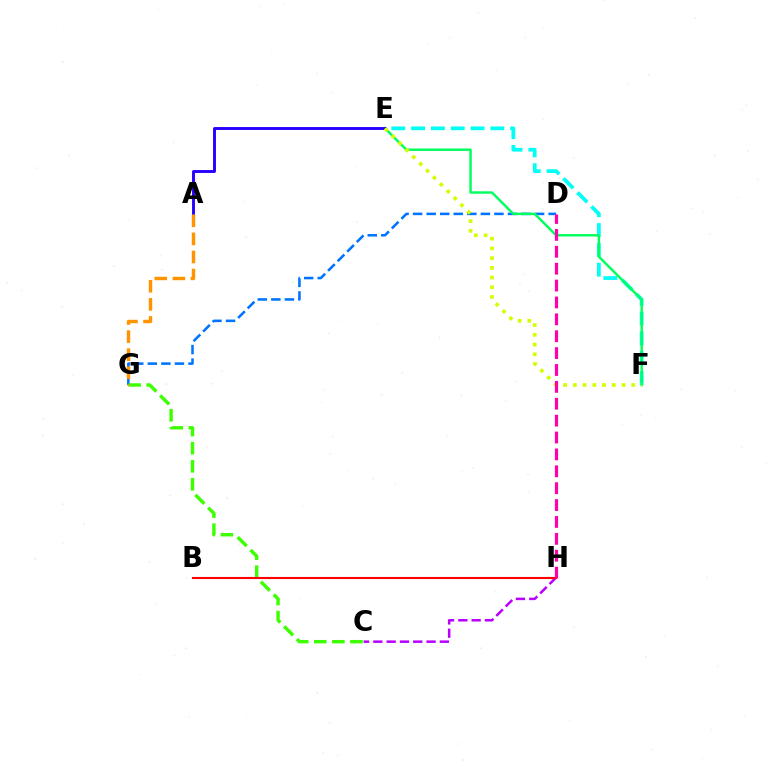{('E', 'F'): [{'color': '#00fff6', 'line_style': 'dashed', 'thickness': 2.69}, {'color': '#00ff5c', 'line_style': 'solid', 'thickness': 1.75}, {'color': '#d1ff00', 'line_style': 'dotted', 'thickness': 2.64}], ('D', 'G'): [{'color': '#0074ff', 'line_style': 'dashed', 'thickness': 1.84}], ('C', 'H'): [{'color': '#b900ff', 'line_style': 'dashed', 'thickness': 1.81}], ('C', 'G'): [{'color': '#3dff00', 'line_style': 'dashed', 'thickness': 2.46}], ('A', 'E'): [{'color': '#2500ff', 'line_style': 'solid', 'thickness': 2.09}], ('A', 'G'): [{'color': '#ff9400', 'line_style': 'dashed', 'thickness': 2.46}], ('B', 'H'): [{'color': '#ff0000', 'line_style': 'solid', 'thickness': 1.52}], ('D', 'H'): [{'color': '#ff00ac', 'line_style': 'dashed', 'thickness': 2.29}]}